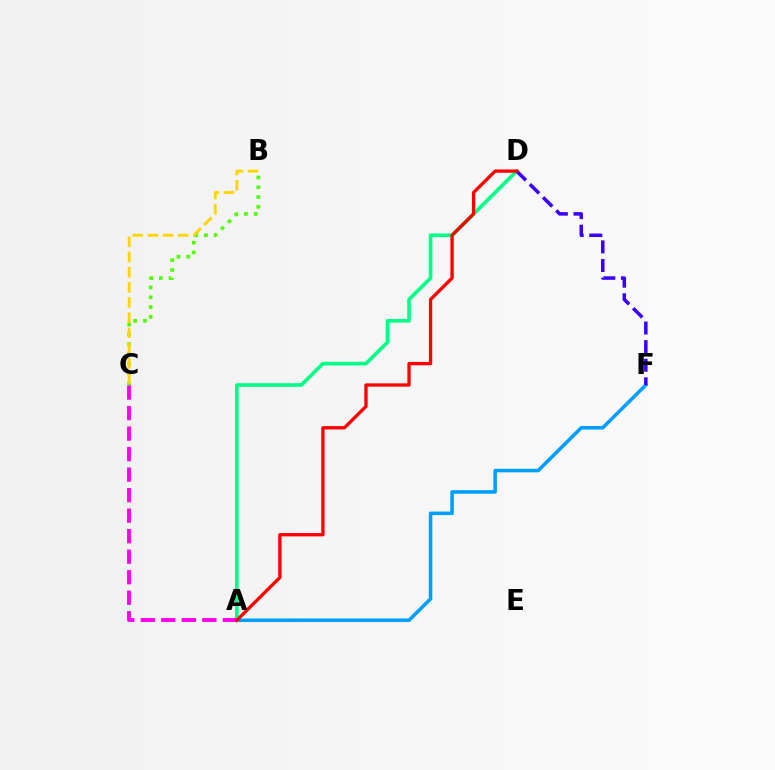{('A', 'F'): [{'color': '#009eff', 'line_style': 'solid', 'thickness': 2.55}], ('A', 'D'): [{'color': '#00ff86', 'line_style': 'solid', 'thickness': 2.63}, {'color': '#ff0000', 'line_style': 'solid', 'thickness': 2.38}], ('B', 'C'): [{'color': '#4fff00', 'line_style': 'dotted', 'thickness': 2.65}, {'color': '#ffd500', 'line_style': 'dashed', 'thickness': 2.06}], ('A', 'C'): [{'color': '#ff00ed', 'line_style': 'dashed', 'thickness': 2.79}], ('D', 'F'): [{'color': '#3700ff', 'line_style': 'dashed', 'thickness': 2.53}]}